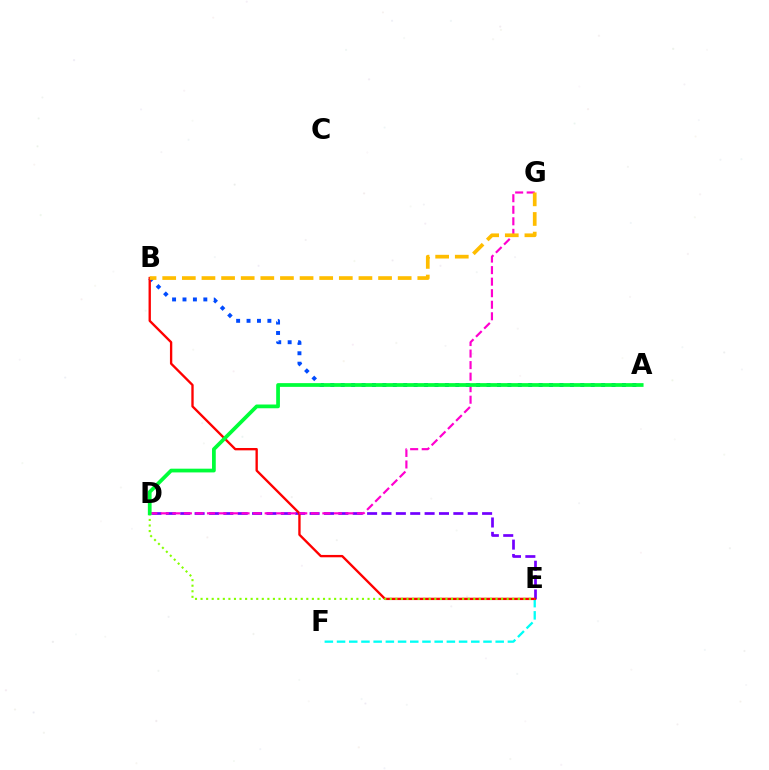{('A', 'B'): [{'color': '#004bff', 'line_style': 'dotted', 'thickness': 2.83}], ('D', 'E'): [{'color': '#7200ff', 'line_style': 'dashed', 'thickness': 1.95}, {'color': '#84ff00', 'line_style': 'dotted', 'thickness': 1.51}], ('E', 'F'): [{'color': '#00fff6', 'line_style': 'dashed', 'thickness': 1.66}], ('B', 'E'): [{'color': '#ff0000', 'line_style': 'solid', 'thickness': 1.69}], ('D', 'G'): [{'color': '#ff00cf', 'line_style': 'dashed', 'thickness': 1.57}], ('B', 'G'): [{'color': '#ffbd00', 'line_style': 'dashed', 'thickness': 2.67}], ('A', 'D'): [{'color': '#00ff39', 'line_style': 'solid', 'thickness': 2.7}]}